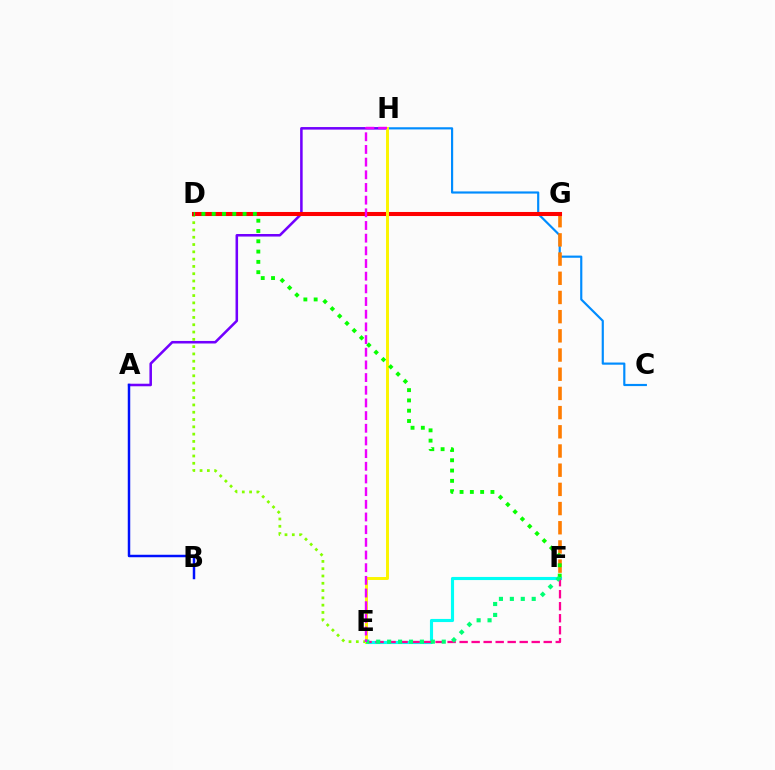{('C', 'H'): [{'color': '#008cff', 'line_style': 'solid', 'thickness': 1.57}], ('A', 'H'): [{'color': '#7200ff', 'line_style': 'solid', 'thickness': 1.83}], ('D', 'E'): [{'color': '#84ff00', 'line_style': 'dotted', 'thickness': 1.98}], ('E', 'F'): [{'color': '#00fff6', 'line_style': 'solid', 'thickness': 2.25}, {'color': '#ff0094', 'line_style': 'dashed', 'thickness': 1.63}, {'color': '#00ff74', 'line_style': 'dotted', 'thickness': 2.97}], ('F', 'G'): [{'color': '#ff7c00', 'line_style': 'dashed', 'thickness': 2.61}], ('D', 'G'): [{'color': '#ff0000', 'line_style': 'solid', 'thickness': 2.93}], ('E', 'H'): [{'color': '#fcf500', 'line_style': 'solid', 'thickness': 2.13}, {'color': '#ee00ff', 'line_style': 'dashed', 'thickness': 1.72}], ('A', 'B'): [{'color': '#0010ff', 'line_style': 'solid', 'thickness': 1.78}], ('D', 'F'): [{'color': '#08ff00', 'line_style': 'dotted', 'thickness': 2.8}]}